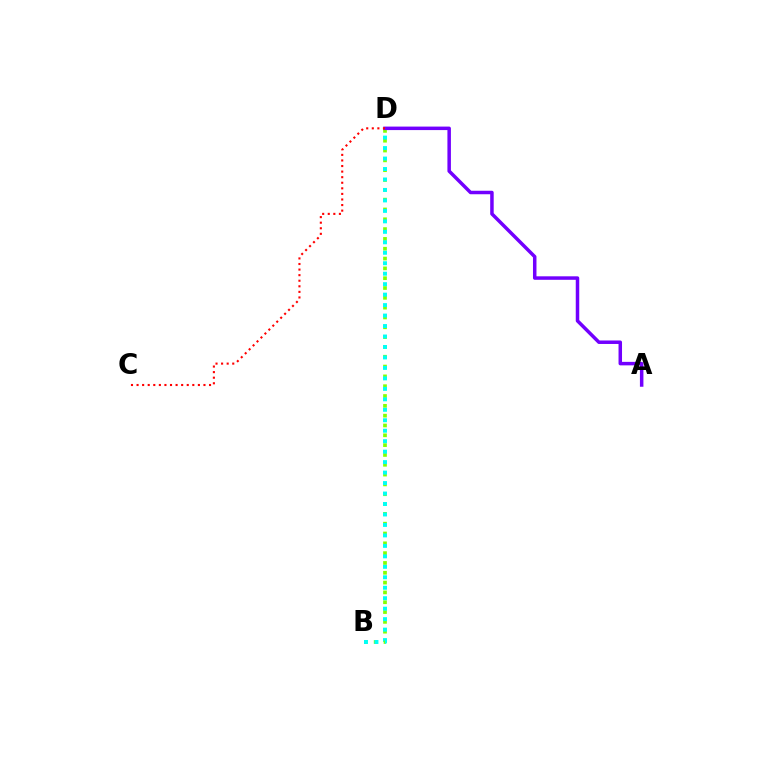{('B', 'D'): [{'color': '#84ff00', 'line_style': 'dotted', 'thickness': 2.67}, {'color': '#00fff6', 'line_style': 'dotted', 'thickness': 2.84}], ('A', 'D'): [{'color': '#7200ff', 'line_style': 'solid', 'thickness': 2.52}], ('C', 'D'): [{'color': '#ff0000', 'line_style': 'dotted', 'thickness': 1.51}]}